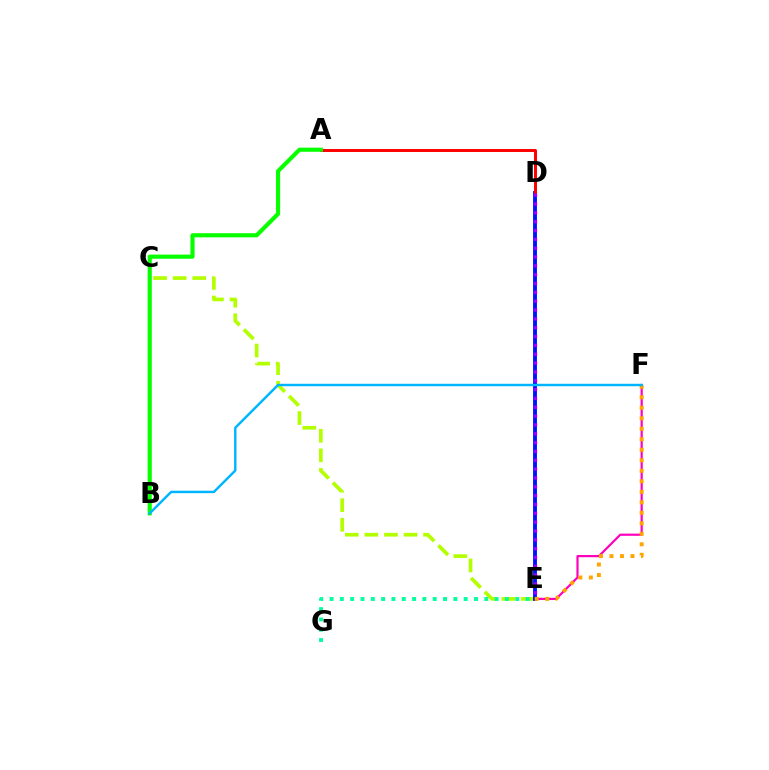{('C', 'E'): [{'color': '#b3ff00', 'line_style': 'dashed', 'thickness': 2.66}], ('E', 'F'): [{'color': '#ff00bd', 'line_style': 'solid', 'thickness': 1.57}, {'color': '#ffa500', 'line_style': 'dotted', 'thickness': 2.85}], ('D', 'E'): [{'color': '#0010ff', 'line_style': 'solid', 'thickness': 2.77}, {'color': '#9b00ff', 'line_style': 'dotted', 'thickness': 2.4}], ('A', 'D'): [{'color': '#ff0000', 'line_style': 'solid', 'thickness': 2.14}], ('E', 'G'): [{'color': '#00ff9d', 'line_style': 'dotted', 'thickness': 2.8}], ('A', 'B'): [{'color': '#08ff00', 'line_style': 'solid', 'thickness': 2.98}], ('B', 'F'): [{'color': '#00b5ff', 'line_style': 'solid', 'thickness': 1.76}]}